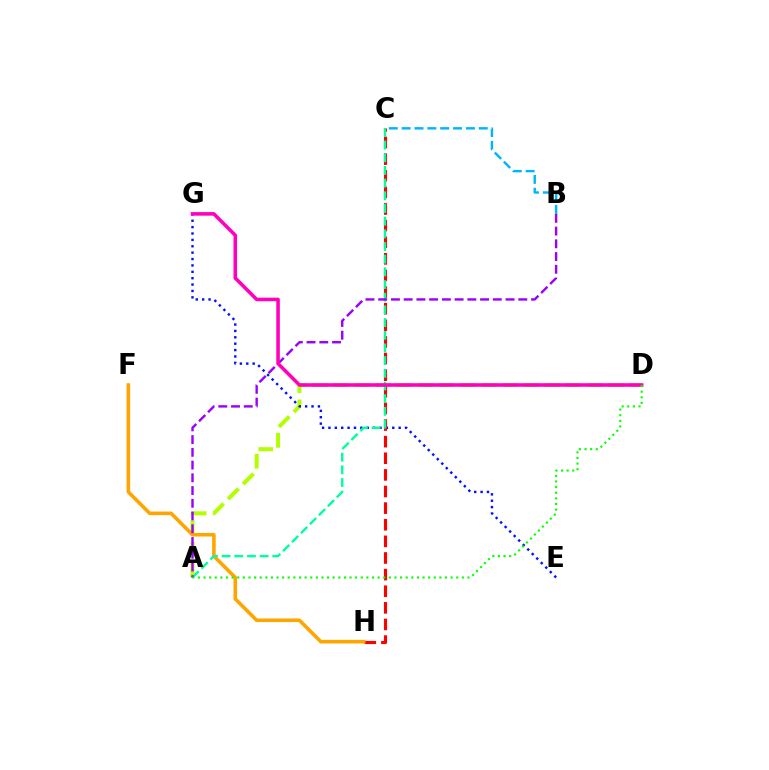{('A', 'D'): [{'color': '#b3ff00', 'line_style': 'dashed', 'thickness': 2.87}, {'color': '#08ff00', 'line_style': 'dotted', 'thickness': 1.53}], ('E', 'G'): [{'color': '#0010ff', 'line_style': 'dotted', 'thickness': 1.73}], ('B', 'C'): [{'color': '#00b5ff', 'line_style': 'dashed', 'thickness': 1.75}], ('C', 'H'): [{'color': '#ff0000', 'line_style': 'dashed', 'thickness': 2.26}], ('F', 'H'): [{'color': '#ffa500', 'line_style': 'solid', 'thickness': 2.58}], ('A', 'C'): [{'color': '#00ff9d', 'line_style': 'dashed', 'thickness': 1.72}], ('A', 'B'): [{'color': '#9b00ff', 'line_style': 'dashed', 'thickness': 1.73}], ('D', 'G'): [{'color': '#ff00bd', 'line_style': 'solid', 'thickness': 2.56}]}